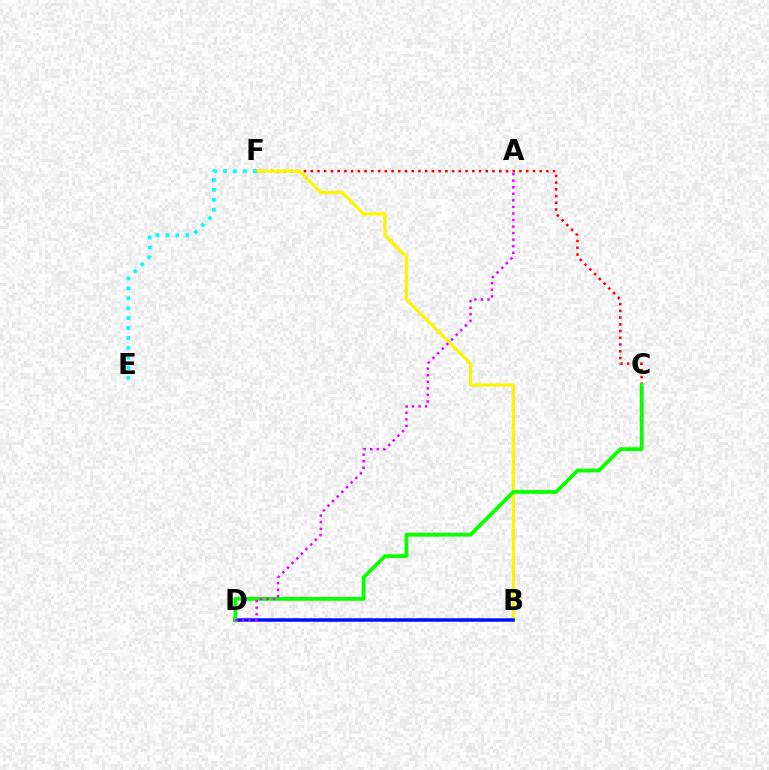{('C', 'F'): [{'color': '#ff0000', 'line_style': 'dotted', 'thickness': 1.83}], ('B', 'F'): [{'color': '#fcf500', 'line_style': 'solid', 'thickness': 2.29}], ('B', 'D'): [{'color': '#0010ff', 'line_style': 'solid', 'thickness': 2.53}], ('C', 'D'): [{'color': '#08ff00', 'line_style': 'solid', 'thickness': 2.72}], ('E', 'F'): [{'color': '#00fff6', 'line_style': 'dotted', 'thickness': 2.7}], ('A', 'D'): [{'color': '#ee00ff', 'line_style': 'dotted', 'thickness': 1.78}]}